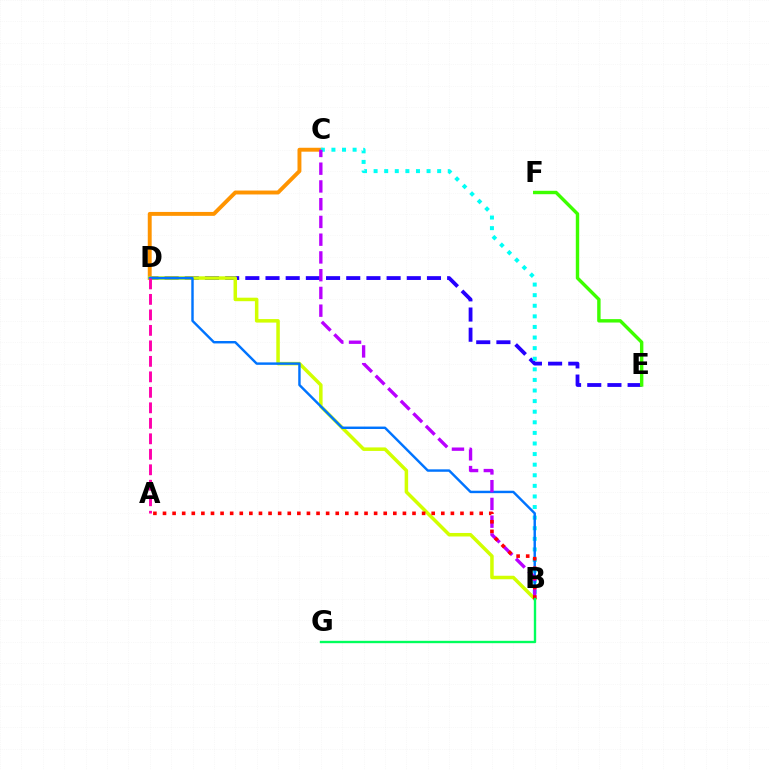{('C', 'D'): [{'color': '#ff9400', 'line_style': 'solid', 'thickness': 2.82}], ('D', 'E'): [{'color': '#2500ff', 'line_style': 'dashed', 'thickness': 2.74}], ('B', 'D'): [{'color': '#d1ff00', 'line_style': 'solid', 'thickness': 2.53}, {'color': '#0074ff', 'line_style': 'solid', 'thickness': 1.75}], ('B', 'C'): [{'color': '#00fff6', 'line_style': 'dotted', 'thickness': 2.88}, {'color': '#b900ff', 'line_style': 'dashed', 'thickness': 2.41}], ('A', 'B'): [{'color': '#ff0000', 'line_style': 'dotted', 'thickness': 2.61}], ('B', 'G'): [{'color': '#00ff5c', 'line_style': 'solid', 'thickness': 1.71}], ('A', 'D'): [{'color': '#ff00ac', 'line_style': 'dashed', 'thickness': 2.1}], ('E', 'F'): [{'color': '#3dff00', 'line_style': 'solid', 'thickness': 2.45}]}